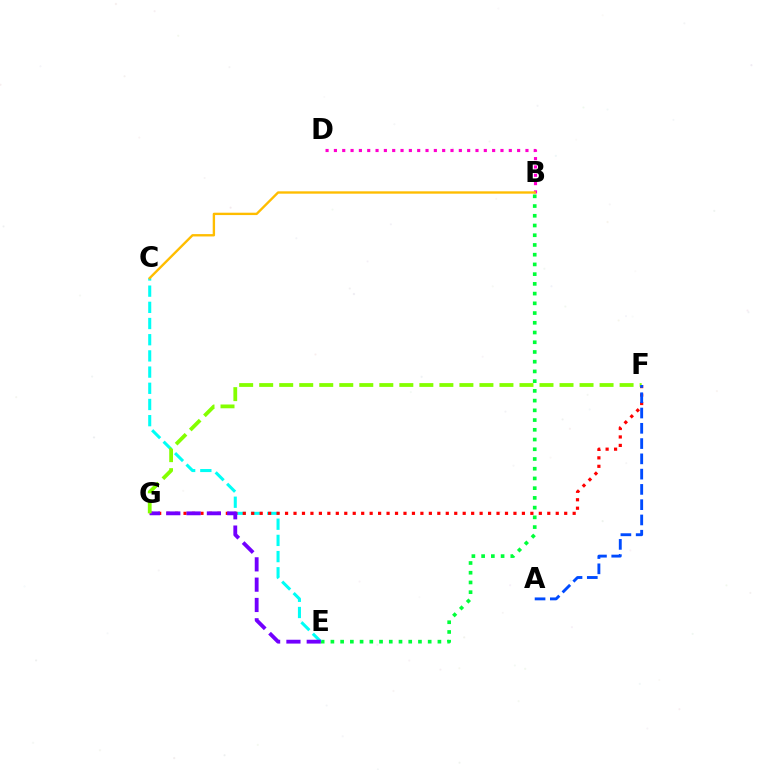{('B', 'D'): [{'color': '#ff00cf', 'line_style': 'dotted', 'thickness': 2.26}], ('B', 'E'): [{'color': '#00ff39', 'line_style': 'dotted', 'thickness': 2.64}], ('C', 'E'): [{'color': '#00fff6', 'line_style': 'dashed', 'thickness': 2.2}], ('F', 'G'): [{'color': '#ff0000', 'line_style': 'dotted', 'thickness': 2.3}, {'color': '#84ff00', 'line_style': 'dashed', 'thickness': 2.72}], ('E', 'G'): [{'color': '#7200ff', 'line_style': 'dashed', 'thickness': 2.76}], ('A', 'F'): [{'color': '#004bff', 'line_style': 'dashed', 'thickness': 2.08}], ('B', 'C'): [{'color': '#ffbd00', 'line_style': 'solid', 'thickness': 1.7}]}